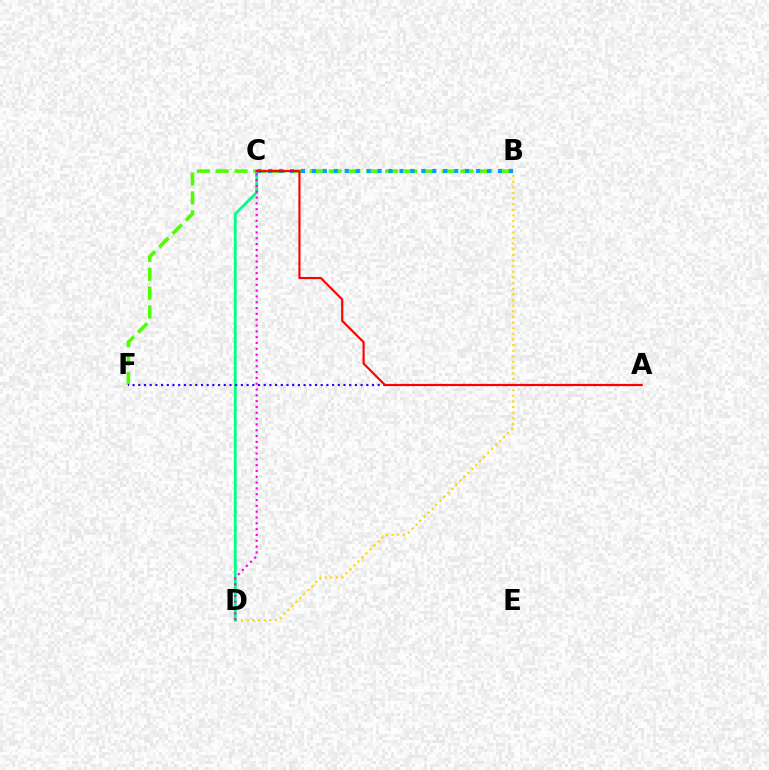{('B', 'D'): [{'color': '#ffd500', 'line_style': 'dotted', 'thickness': 1.53}], ('B', 'F'): [{'color': '#4fff00', 'line_style': 'dashed', 'thickness': 2.56}], ('B', 'C'): [{'color': '#009eff', 'line_style': 'dotted', 'thickness': 2.97}], ('C', 'D'): [{'color': '#00ff86', 'line_style': 'solid', 'thickness': 2.02}, {'color': '#ff00ed', 'line_style': 'dotted', 'thickness': 1.58}], ('A', 'F'): [{'color': '#3700ff', 'line_style': 'dotted', 'thickness': 1.55}], ('A', 'C'): [{'color': '#ff0000', 'line_style': 'solid', 'thickness': 1.54}]}